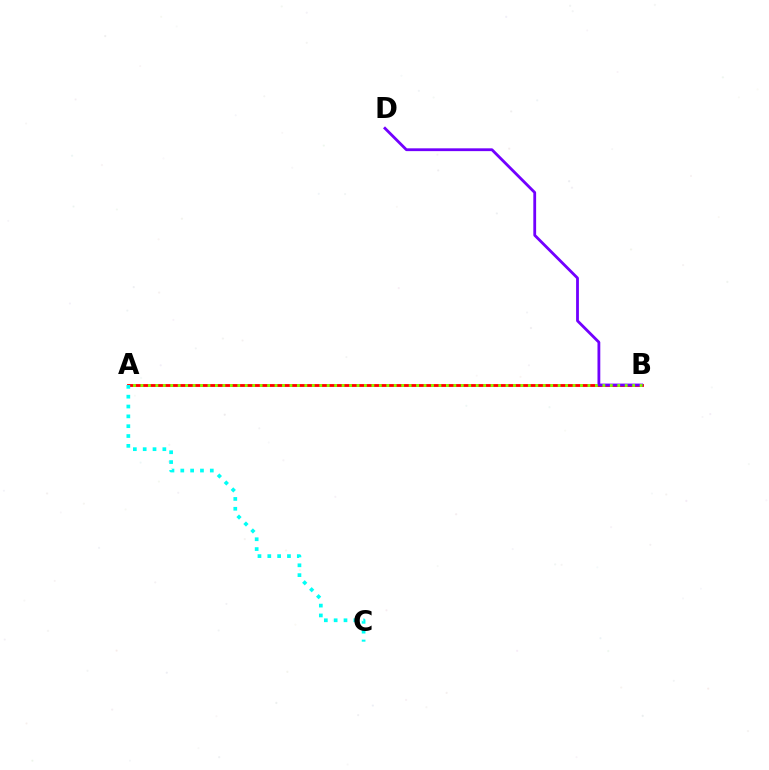{('A', 'B'): [{'color': '#ff0000', 'line_style': 'solid', 'thickness': 2.04}, {'color': '#84ff00', 'line_style': 'dotted', 'thickness': 2.02}], ('A', 'C'): [{'color': '#00fff6', 'line_style': 'dotted', 'thickness': 2.67}], ('B', 'D'): [{'color': '#7200ff', 'line_style': 'solid', 'thickness': 2.02}]}